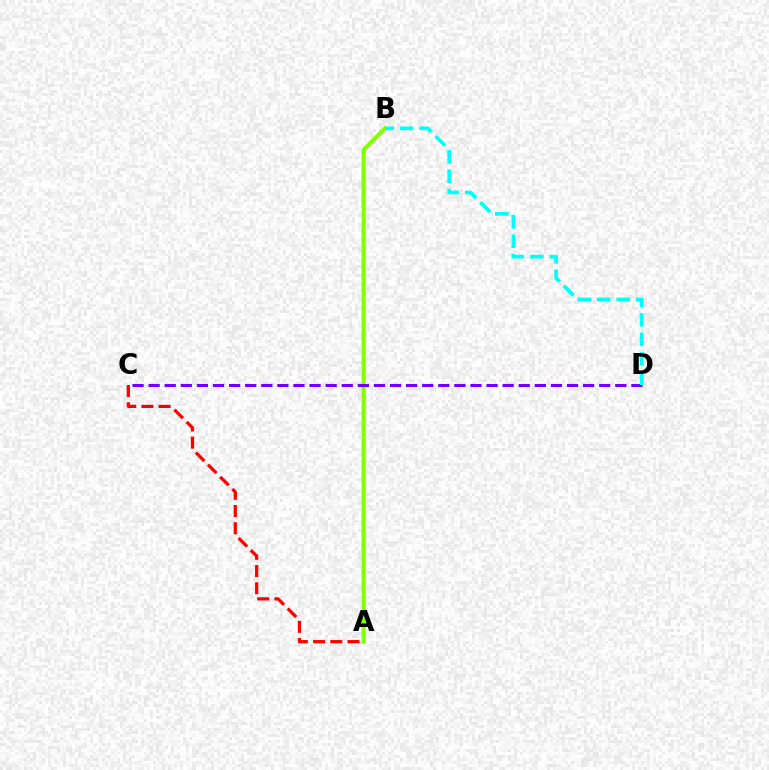{('A', 'B'): [{'color': '#84ff00', 'line_style': 'solid', 'thickness': 2.94}], ('C', 'D'): [{'color': '#7200ff', 'line_style': 'dashed', 'thickness': 2.19}], ('B', 'D'): [{'color': '#00fff6', 'line_style': 'dashed', 'thickness': 2.64}], ('A', 'C'): [{'color': '#ff0000', 'line_style': 'dashed', 'thickness': 2.34}]}